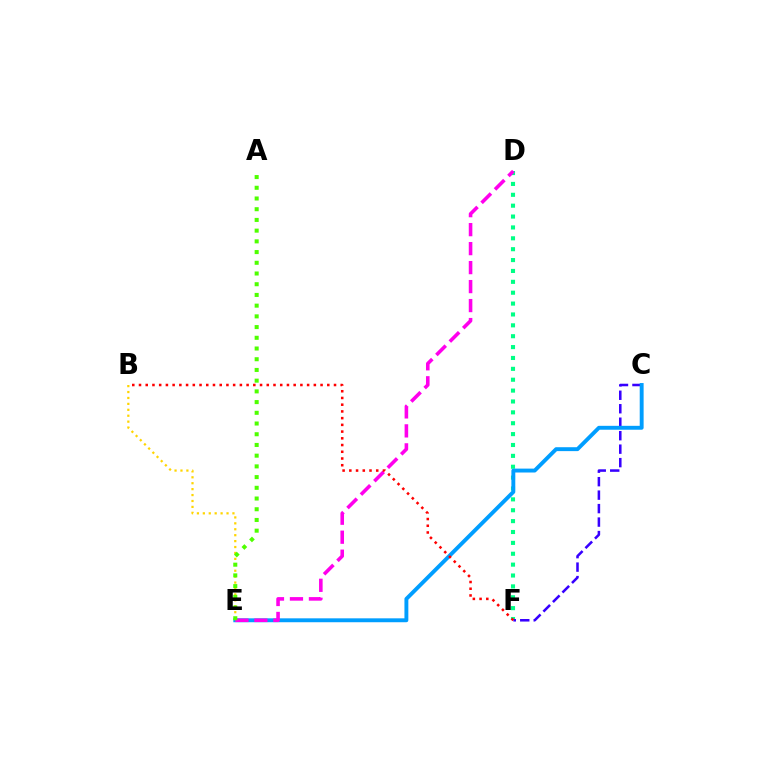{('D', 'F'): [{'color': '#00ff86', 'line_style': 'dotted', 'thickness': 2.96}], ('B', 'E'): [{'color': '#ffd500', 'line_style': 'dotted', 'thickness': 1.61}], ('C', 'F'): [{'color': '#3700ff', 'line_style': 'dashed', 'thickness': 1.83}], ('C', 'E'): [{'color': '#009eff', 'line_style': 'solid', 'thickness': 2.81}], ('D', 'E'): [{'color': '#ff00ed', 'line_style': 'dashed', 'thickness': 2.58}], ('B', 'F'): [{'color': '#ff0000', 'line_style': 'dotted', 'thickness': 1.83}], ('A', 'E'): [{'color': '#4fff00', 'line_style': 'dotted', 'thickness': 2.91}]}